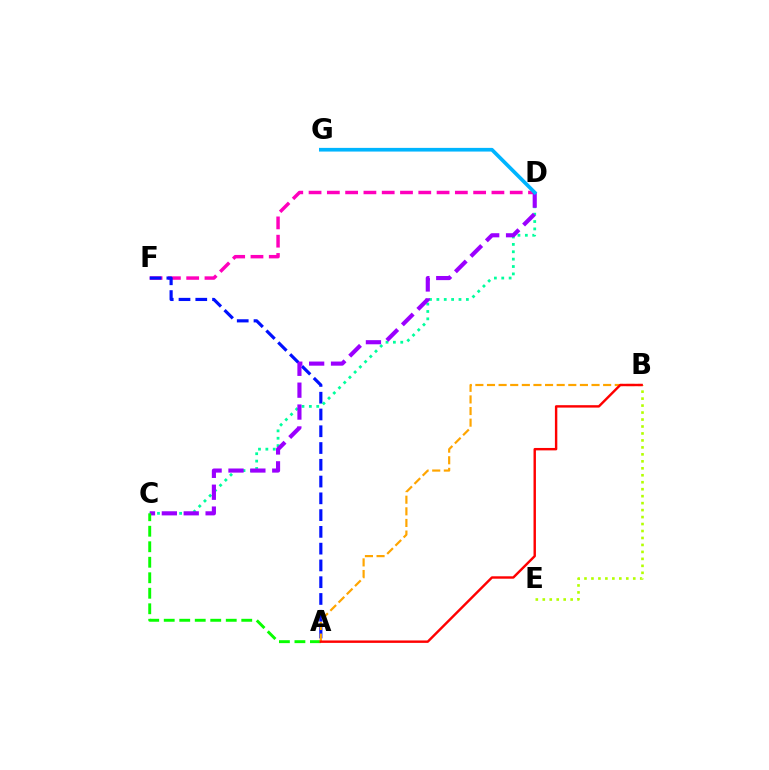{('D', 'F'): [{'color': '#ff00bd', 'line_style': 'dashed', 'thickness': 2.48}], ('A', 'F'): [{'color': '#0010ff', 'line_style': 'dashed', 'thickness': 2.28}], ('B', 'E'): [{'color': '#b3ff00', 'line_style': 'dotted', 'thickness': 1.89}], ('C', 'D'): [{'color': '#00ff9d', 'line_style': 'dotted', 'thickness': 2.0}, {'color': '#9b00ff', 'line_style': 'dashed', 'thickness': 2.97}], ('A', 'C'): [{'color': '#08ff00', 'line_style': 'dashed', 'thickness': 2.11}], ('A', 'B'): [{'color': '#ffa500', 'line_style': 'dashed', 'thickness': 1.58}, {'color': '#ff0000', 'line_style': 'solid', 'thickness': 1.74}], ('D', 'G'): [{'color': '#00b5ff', 'line_style': 'solid', 'thickness': 2.65}]}